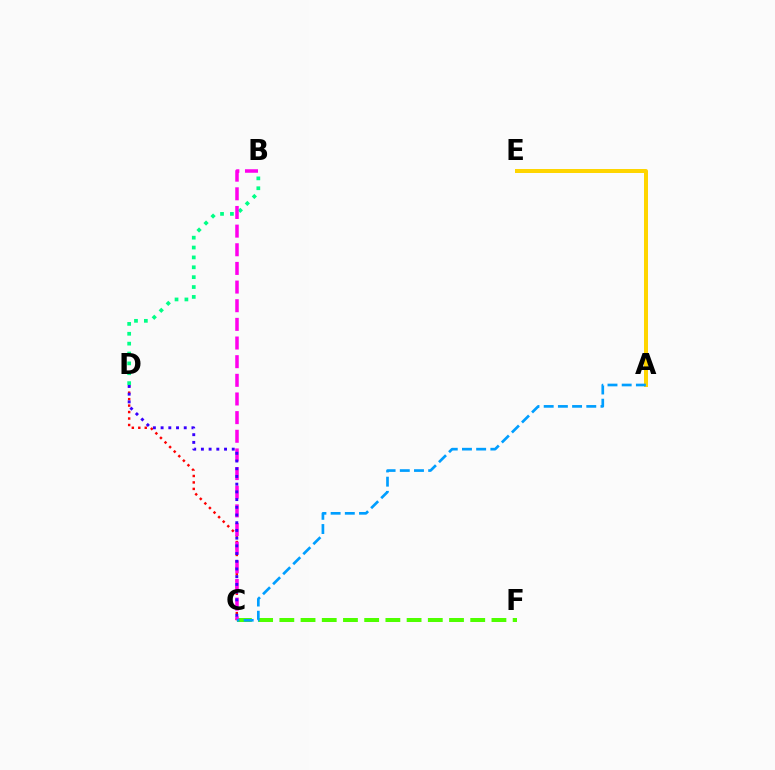{('C', 'D'): [{'color': '#ff0000', 'line_style': 'dotted', 'thickness': 1.76}, {'color': '#3700ff', 'line_style': 'dotted', 'thickness': 2.1}], ('B', 'D'): [{'color': '#00ff86', 'line_style': 'dotted', 'thickness': 2.68}], ('A', 'E'): [{'color': '#ffd500', 'line_style': 'solid', 'thickness': 2.87}], ('C', 'F'): [{'color': '#4fff00', 'line_style': 'dashed', 'thickness': 2.88}], ('B', 'C'): [{'color': '#ff00ed', 'line_style': 'dashed', 'thickness': 2.53}], ('A', 'C'): [{'color': '#009eff', 'line_style': 'dashed', 'thickness': 1.93}]}